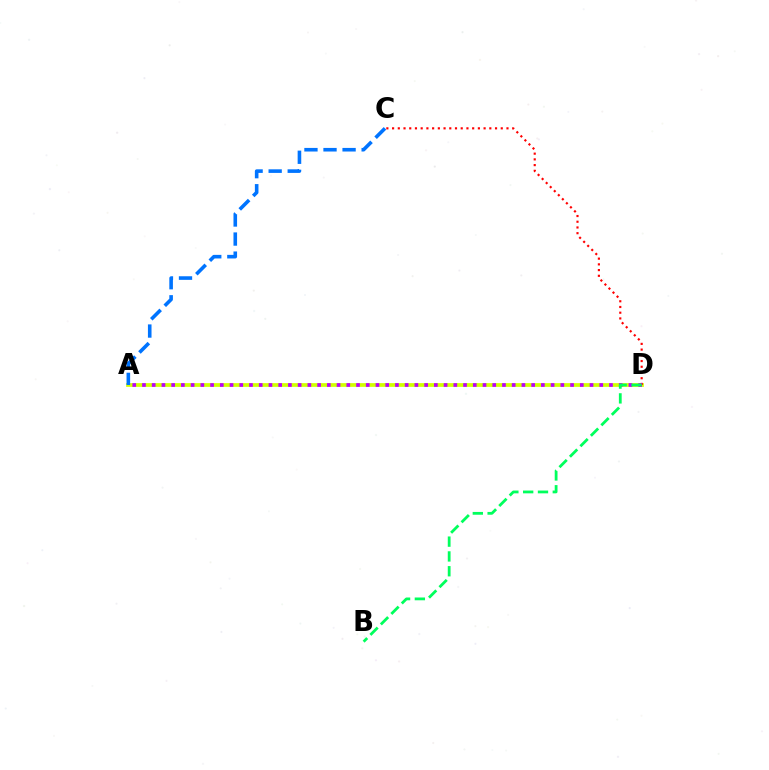{('A', 'D'): [{'color': '#d1ff00', 'line_style': 'solid', 'thickness': 2.69}, {'color': '#b900ff', 'line_style': 'dotted', 'thickness': 2.64}], ('A', 'C'): [{'color': '#0074ff', 'line_style': 'dashed', 'thickness': 2.59}], ('C', 'D'): [{'color': '#ff0000', 'line_style': 'dotted', 'thickness': 1.55}], ('B', 'D'): [{'color': '#00ff5c', 'line_style': 'dashed', 'thickness': 2.01}]}